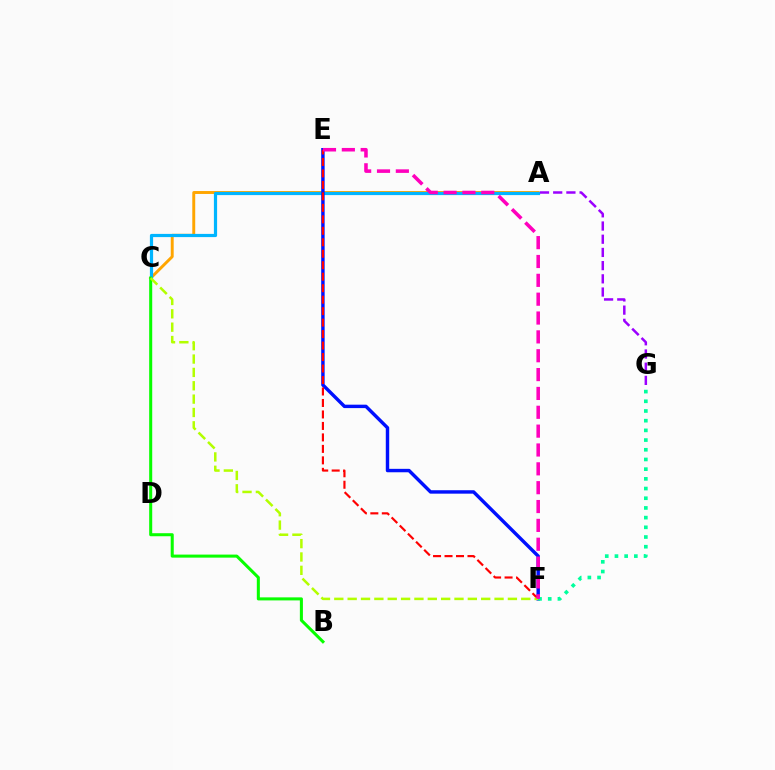{('A', 'C'): [{'color': '#ffa500', 'line_style': 'solid', 'thickness': 2.11}, {'color': '#00b5ff', 'line_style': 'solid', 'thickness': 2.31}], ('B', 'C'): [{'color': '#08ff00', 'line_style': 'solid', 'thickness': 2.19}], ('E', 'F'): [{'color': '#0010ff', 'line_style': 'solid', 'thickness': 2.47}, {'color': '#ff0000', 'line_style': 'dashed', 'thickness': 1.56}, {'color': '#ff00bd', 'line_style': 'dashed', 'thickness': 2.56}], ('F', 'G'): [{'color': '#00ff9d', 'line_style': 'dotted', 'thickness': 2.63}], ('A', 'G'): [{'color': '#9b00ff', 'line_style': 'dashed', 'thickness': 1.79}], ('C', 'F'): [{'color': '#b3ff00', 'line_style': 'dashed', 'thickness': 1.81}]}